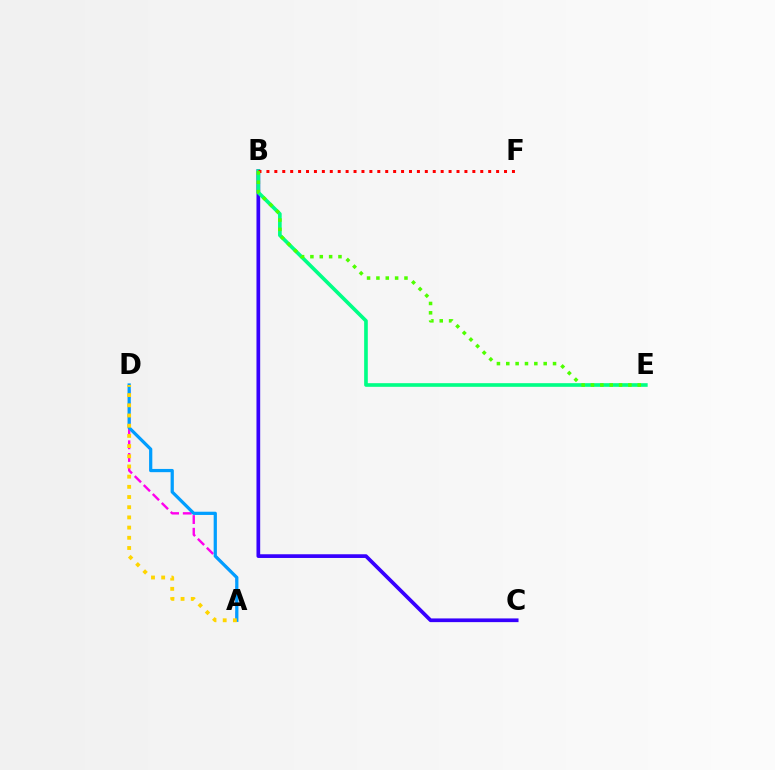{('B', 'C'): [{'color': '#3700ff', 'line_style': 'solid', 'thickness': 2.67}], ('A', 'D'): [{'color': '#ff00ed', 'line_style': 'dashed', 'thickness': 1.72}, {'color': '#009eff', 'line_style': 'solid', 'thickness': 2.33}, {'color': '#ffd500', 'line_style': 'dotted', 'thickness': 2.77}], ('B', 'E'): [{'color': '#00ff86', 'line_style': 'solid', 'thickness': 2.63}, {'color': '#4fff00', 'line_style': 'dotted', 'thickness': 2.54}], ('B', 'F'): [{'color': '#ff0000', 'line_style': 'dotted', 'thickness': 2.15}]}